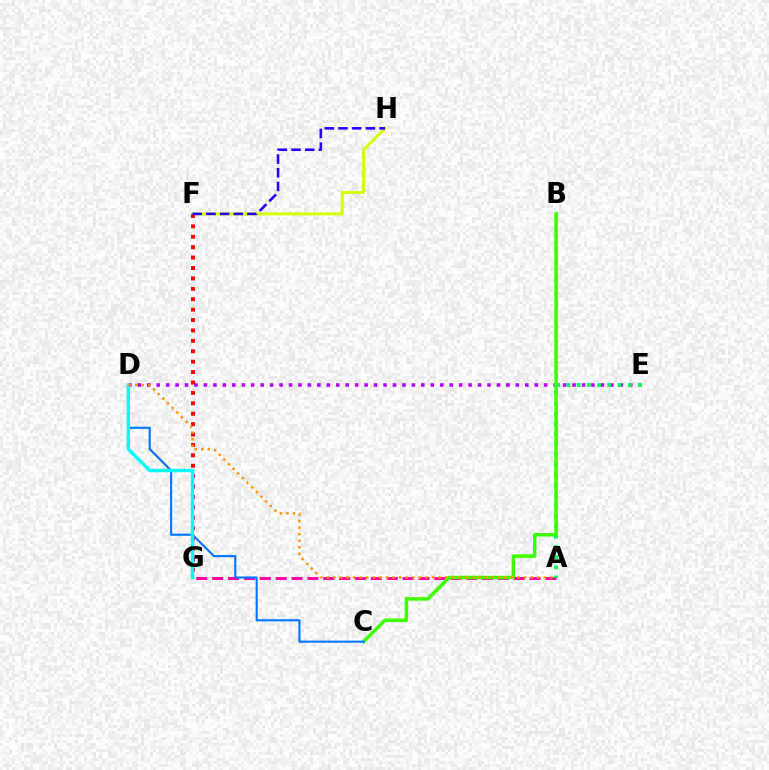{('F', 'H'): [{'color': '#d1ff00', 'line_style': 'solid', 'thickness': 2.14}, {'color': '#2500ff', 'line_style': 'dashed', 'thickness': 1.86}], ('A', 'G'): [{'color': '#ff00ac', 'line_style': 'dashed', 'thickness': 2.16}], ('D', 'E'): [{'color': '#b900ff', 'line_style': 'dotted', 'thickness': 2.57}], ('A', 'E'): [{'color': '#00ff5c', 'line_style': 'dotted', 'thickness': 2.78}], ('F', 'G'): [{'color': '#ff0000', 'line_style': 'dotted', 'thickness': 2.83}], ('B', 'C'): [{'color': '#3dff00', 'line_style': 'solid', 'thickness': 2.53}], ('C', 'D'): [{'color': '#0074ff', 'line_style': 'solid', 'thickness': 1.51}], ('D', 'G'): [{'color': '#00fff6', 'line_style': 'solid', 'thickness': 2.47}], ('A', 'D'): [{'color': '#ff9400', 'line_style': 'dotted', 'thickness': 1.79}]}